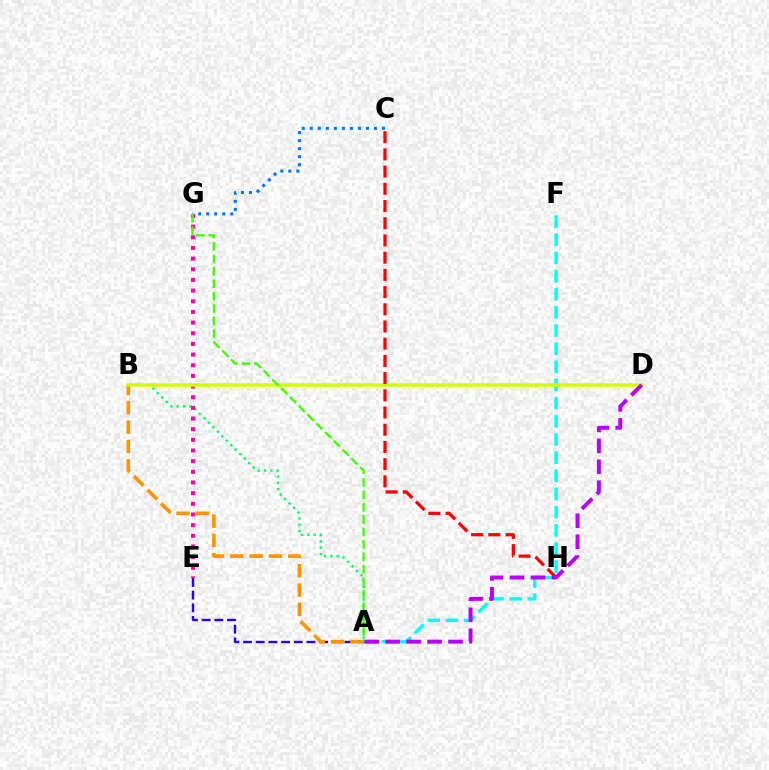{('A', 'F'): [{'color': '#00fff6', 'line_style': 'dashed', 'thickness': 2.47}], ('A', 'B'): [{'color': '#00ff5c', 'line_style': 'dotted', 'thickness': 1.72}, {'color': '#ff9400', 'line_style': 'dashed', 'thickness': 2.62}], ('E', 'G'): [{'color': '#ff00ac', 'line_style': 'dotted', 'thickness': 2.9}], ('A', 'E'): [{'color': '#2500ff', 'line_style': 'dashed', 'thickness': 1.72}], ('C', 'G'): [{'color': '#0074ff', 'line_style': 'dotted', 'thickness': 2.18}], ('B', 'D'): [{'color': '#d1ff00', 'line_style': 'solid', 'thickness': 2.53}], ('A', 'G'): [{'color': '#3dff00', 'line_style': 'dashed', 'thickness': 1.69}], ('C', 'H'): [{'color': '#ff0000', 'line_style': 'dashed', 'thickness': 2.34}], ('A', 'D'): [{'color': '#b900ff', 'line_style': 'dashed', 'thickness': 2.85}]}